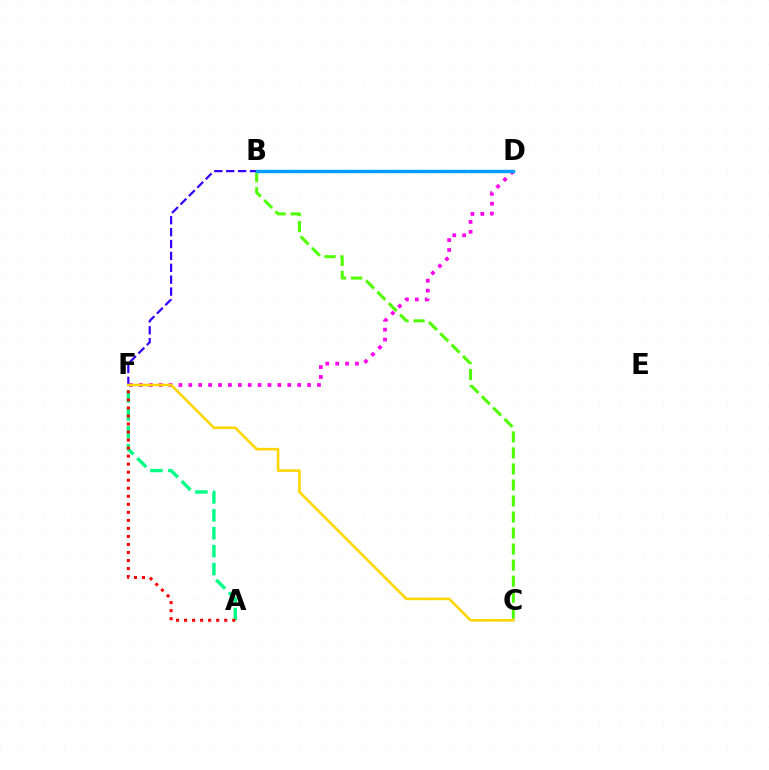{('B', 'C'): [{'color': '#4fff00', 'line_style': 'dashed', 'thickness': 2.18}], ('A', 'F'): [{'color': '#00ff86', 'line_style': 'dashed', 'thickness': 2.44}, {'color': '#ff0000', 'line_style': 'dotted', 'thickness': 2.18}], ('D', 'F'): [{'color': '#ff00ed', 'line_style': 'dotted', 'thickness': 2.69}, {'color': '#3700ff', 'line_style': 'dashed', 'thickness': 1.61}], ('B', 'D'): [{'color': '#009eff', 'line_style': 'solid', 'thickness': 2.45}], ('C', 'F'): [{'color': '#ffd500', 'line_style': 'solid', 'thickness': 1.87}]}